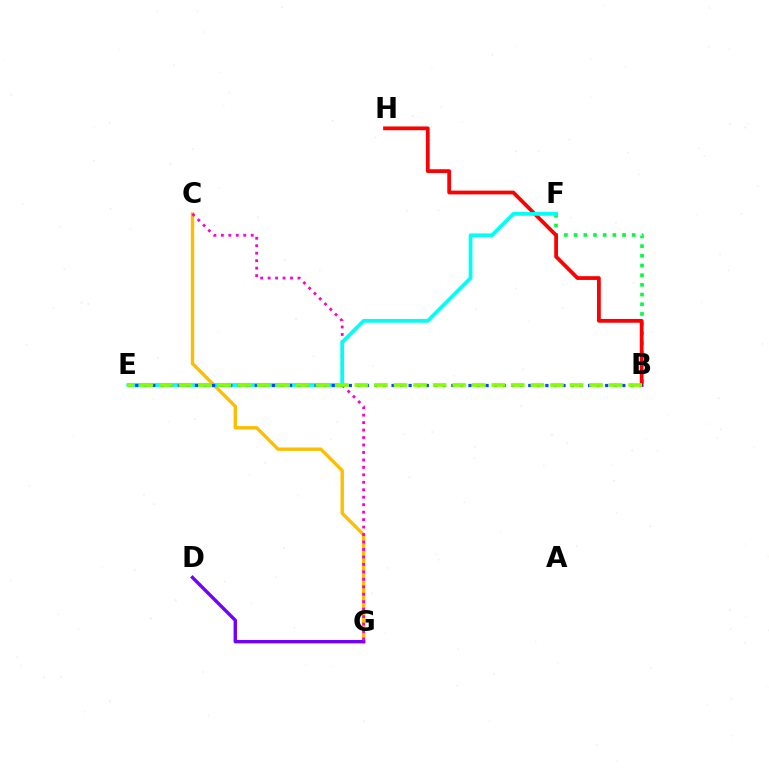{('B', 'F'): [{'color': '#00ff39', 'line_style': 'dotted', 'thickness': 2.63}], ('C', 'G'): [{'color': '#ffbd00', 'line_style': 'solid', 'thickness': 2.44}, {'color': '#ff00cf', 'line_style': 'dotted', 'thickness': 2.03}], ('B', 'H'): [{'color': '#ff0000', 'line_style': 'solid', 'thickness': 2.71}], ('D', 'G'): [{'color': '#7200ff', 'line_style': 'solid', 'thickness': 2.44}], ('E', 'F'): [{'color': '#00fff6', 'line_style': 'solid', 'thickness': 2.7}], ('B', 'E'): [{'color': '#004bff', 'line_style': 'dotted', 'thickness': 2.32}, {'color': '#84ff00', 'line_style': 'dashed', 'thickness': 2.66}]}